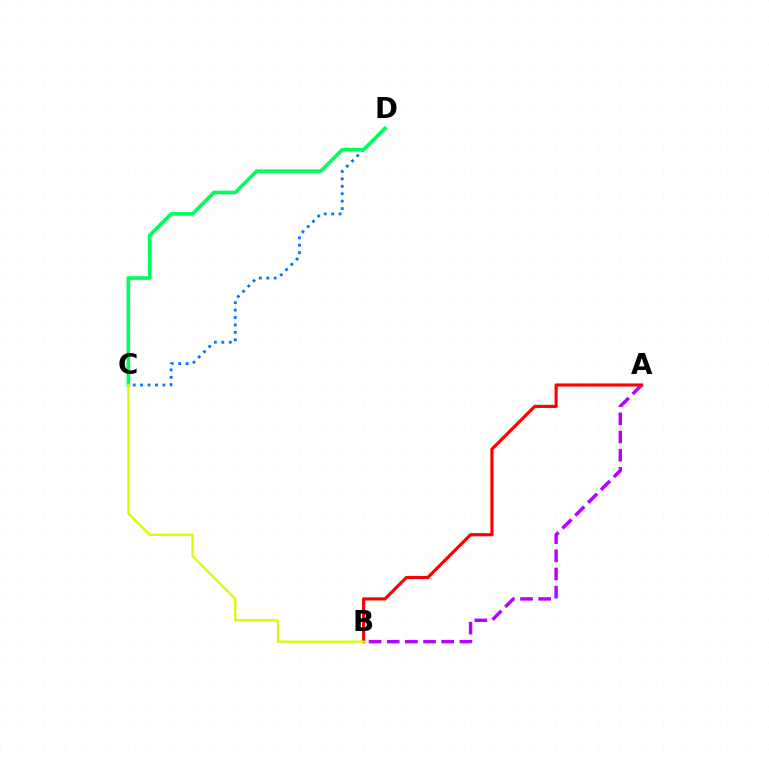{('A', 'B'): [{'color': '#b900ff', 'line_style': 'dashed', 'thickness': 2.47}, {'color': '#ff0000', 'line_style': 'solid', 'thickness': 2.27}], ('C', 'D'): [{'color': '#0074ff', 'line_style': 'dotted', 'thickness': 2.02}, {'color': '#00ff5c', 'line_style': 'solid', 'thickness': 2.62}], ('B', 'C'): [{'color': '#d1ff00', 'line_style': 'solid', 'thickness': 1.64}]}